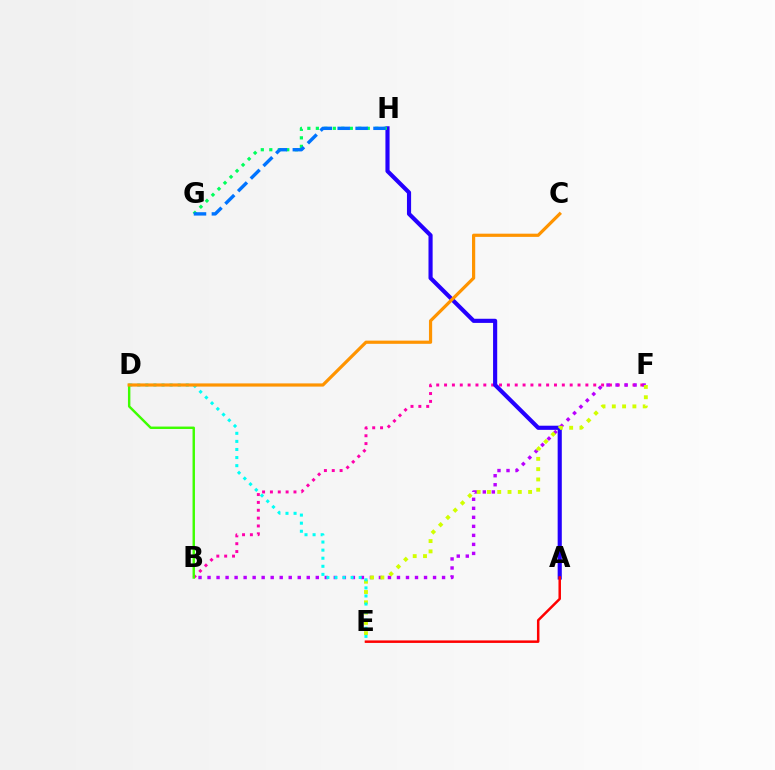{('B', 'F'): [{'color': '#ff00ac', 'line_style': 'dotted', 'thickness': 2.13}, {'color': '#b900ff', 'line_style': 'dotted', 'thickness': 2.45}], ('A', 'H'): [{'color': '#2500ff', 'line_style': 'solid', 'thickness': 2.98}], ('E', 'F'): [{'color': '#d1ff00', 'line_style': 'dotted', 'thickness': 2.8}], ('G', 'H'): [{'color': '#00ff5c', 'line_style': 'dotted', 'thickness': 2.31}, {'color': '#0074ff', 'line_style': 'dashed', 'thickness': 2.43}], ('A', 'E'): [{'color': '#ff0000', 'line_style': 'solid', 'thickness': 1.8}], ('D', 'E'): [{'color': '#00fff6', 'line_style': 'dotted', 'thickness': 2.2}], ('B', 'D'): [{'color': '#3dff00', 'line_style': 'solid', 'thickness': 1.75}], ('C', 'D'): [{'color': '#ff9400', 'line_style': 'solid', 'thickness': 2.3}]}